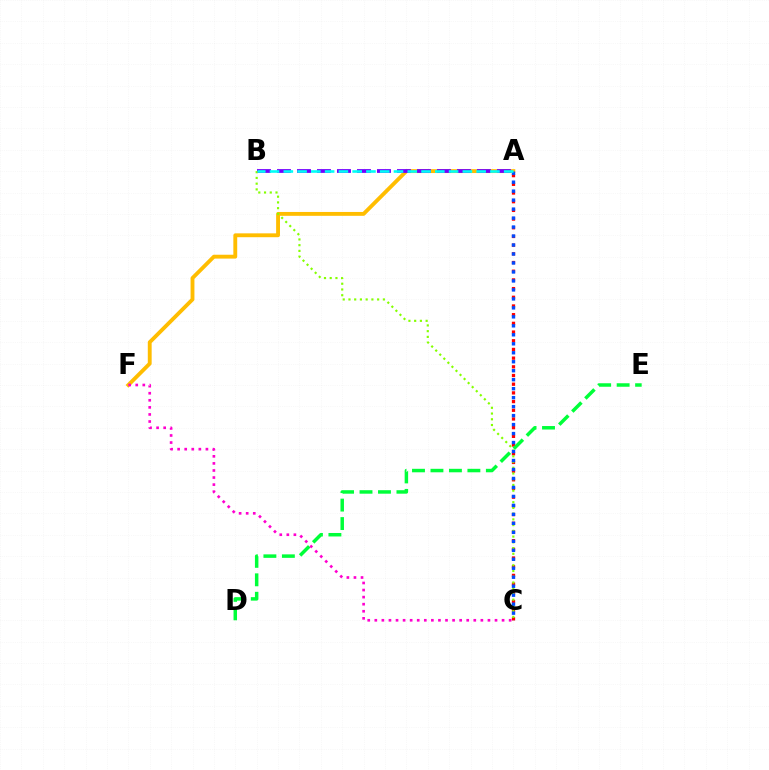{('A', 'F'): [{'color': '#ffbd00', 'line_style': 'solid', 'thickness': 2.78}], ('A', 'C'): [{'color': '#ff0000', 'line_style': 'dotted', 'thickness': 2.36}, {'color': '#004bff', 'line_style': 'dotted', 'thickness': 2.44}], ('A', 'B'): [{'color': '#7200ff', 'line_style': 'dashed', 'thickness': 2.72}, {'color': '#00fff6', 'line_style': 'dashed', 'thickness': 1.87}], ('B', 'C'): [{'color': '#84ff00', 'line_style': 'dotted', 'thickness': 1.56}], ('D', 'E'): [{'color': '#00ff39', 'line_style': 'dashed', 'thickness': 2.51}], ('C', 'F'): [{'color': '#ff00cf', 'line_style': 'dotted', 'thickness': 1.92}]}